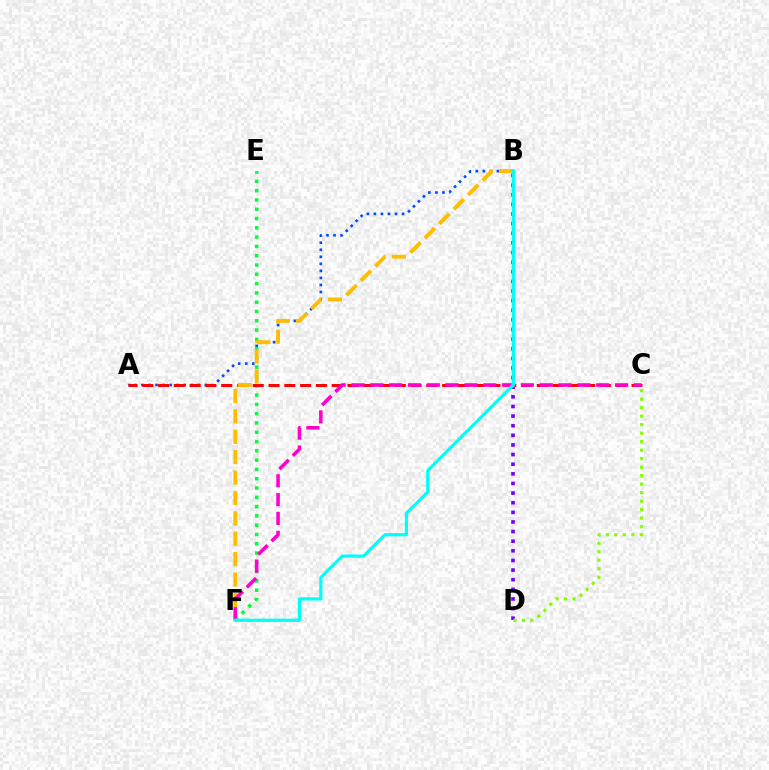{('A', 'B'): [{'color': '#004bff', 'line_style': 'dotted', 'thickness': 1.91}], ('E', 'F'): [{'color': '#00ff39', 'line_style': 'dotted', 'thickness': 2.52}], ('B', 'D'): [{'color': '#7200ff', 'line_style': 'dotted', 'thickness': 2.61}], ('A', 'C'): [{'color': '#ff0000', 'line_style': 'dashed', 'thickness': 2.14}], ('B', 'F'): [{'color': '#ffbd00', 'line_style': 'dashed', 'thickness': 2.77}, {'color': '#00fff6', 'line_style': 'solid', 'thickness': 2.32}], ('C', 'D'): [{'color': '#84ff00', 'line_style': 'dotted', 'thickness': 2.31}], ('C', 'F'): [{'color': '#ff00cf', 'line_style': 'dashed', 'thickness': 2.56}]}